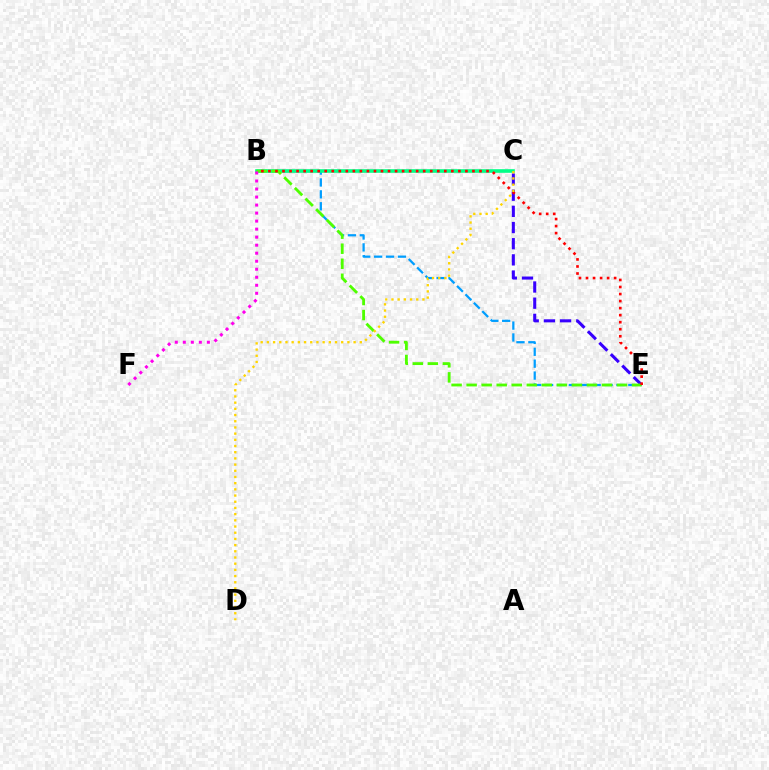{('B', 'E'): [{'color': '#009eff', 'line_style': 'dashed', 'thickness': 1.62}, {'color': '#4fff00', 'line_style': 'dashed', 'thickness': 2.04}, {'color': '#ff0000', 'line_style': 'dotted', 'thickness': 1.91}], ('C', 'E'): [{'color': '#3700ff', 'line_style': 'dashed', 'thickness': 2.2}], ('B', 'C'): [{'color': '#00ff86', 'line_style': 'solid', 'thickness': 2.61}], ('C', 'D'): [{'color': '#ffd500', 'line_style': 'dotted', 'thickness': 1.68}], ('B', 'F'): [{'color': '#ff00ed', 'line_style': 'dotted', 'thickness': 2.18}]}